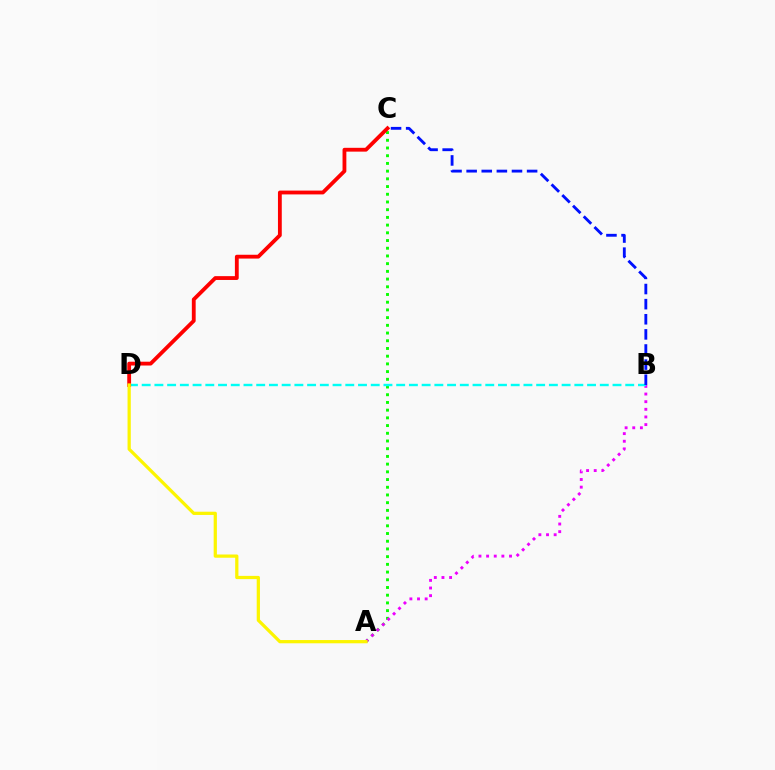{('A', 'C'): [{'color': '#08ff00', 'line_style': 'dotted', 'thickness': 2.09}], ('A', 'B'): [{'color': '#ee00ff', 'line_style': 'dotted', 'thickness': 2.08}], ('B', 'D'): [{'color': '#00fff6', 'line_style': 'dashed', 'thickness': 1.73}], ('B', 'C'): [{'color': '#0010ff', 'line_style': 'dashed', 'thickness': 2.05}], ('C', 'D'): [{'color': '#ff0000', 'line_style': 'solid', 'thickness': 2.75}], ('A', 'D'): [{'color': '#fcf500', 'line_style': 'solid', 'thickness': 2.33}]}